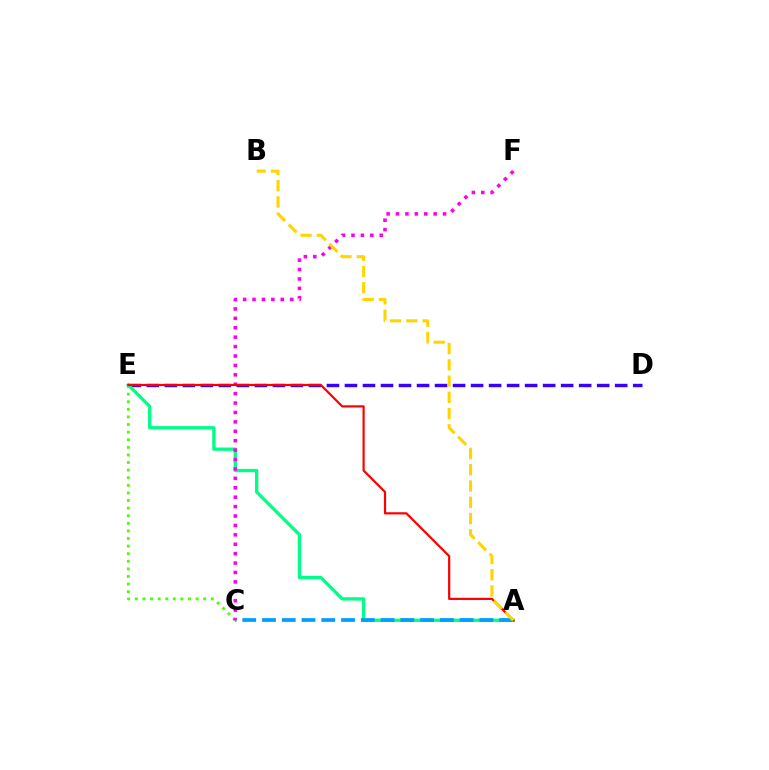{('C', 'E'): [{'color': '#4fff00', 'line_style': 'dotted', 'thickness': 2.06}], ('D', 'E'): [{'color': '#3700ff', 'line_style': 'dashed', 'thickness': 2.45}], ('A', 'E'): [{'color': '#00ff86', 'line_style': 'solid', 'thickness': 2.39}, {'color': '#ff0000', 'line_style': 'solid', 'thickness': 1.58}], ('C', 'F'): [{'color': '#ff00ed', 'line_style': 'dotted', 'thickness': 2.56}], ('A', 'C'): [{'color': '#009eff', 'line_style': 'dashed', 'thickness': 2.68}], ('A', 'B'): [{'color': '#ffd500', 'line_style': 'dashed', 'thickness': 2.21}]}